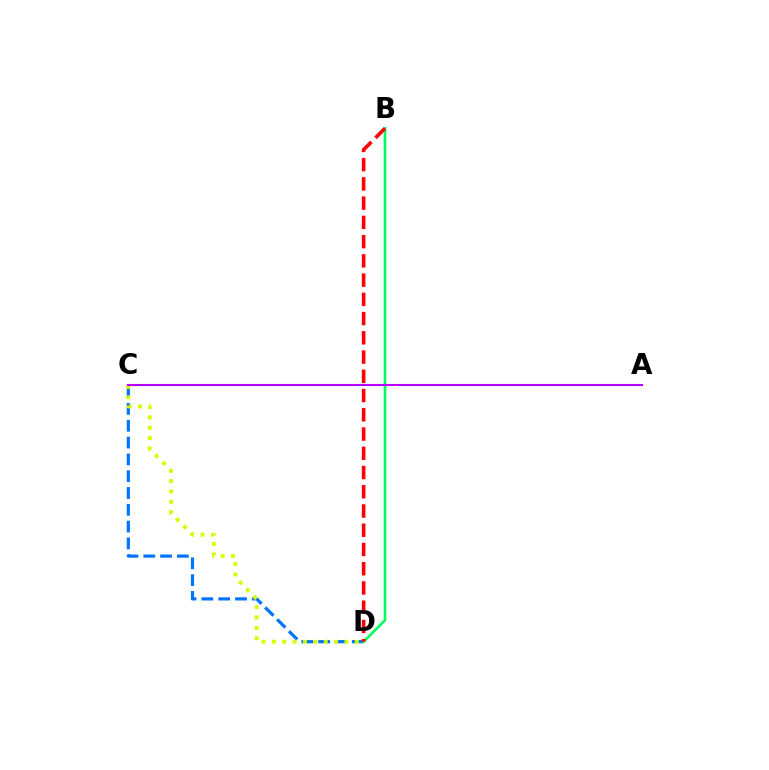{('C', 'D'): [{'color': '#0074ff', 'line_style': 'dashed', 'thickness': 2.28}, {'color': '#d1ff00', 'line_style': 'dotted', 'thickness': 2.82}], ('B', 'D'): [{'color': '#00ff5c', 'line_style': 'solid', 'thickness': 1.91}, {'color': '#ff0000', 'line_style': 'dashed', 'thickness': 2.61}], ('A', 'C'): [{'color': '#b900ff', 'line_style': 'solid', 'thickness': 1.52}]}